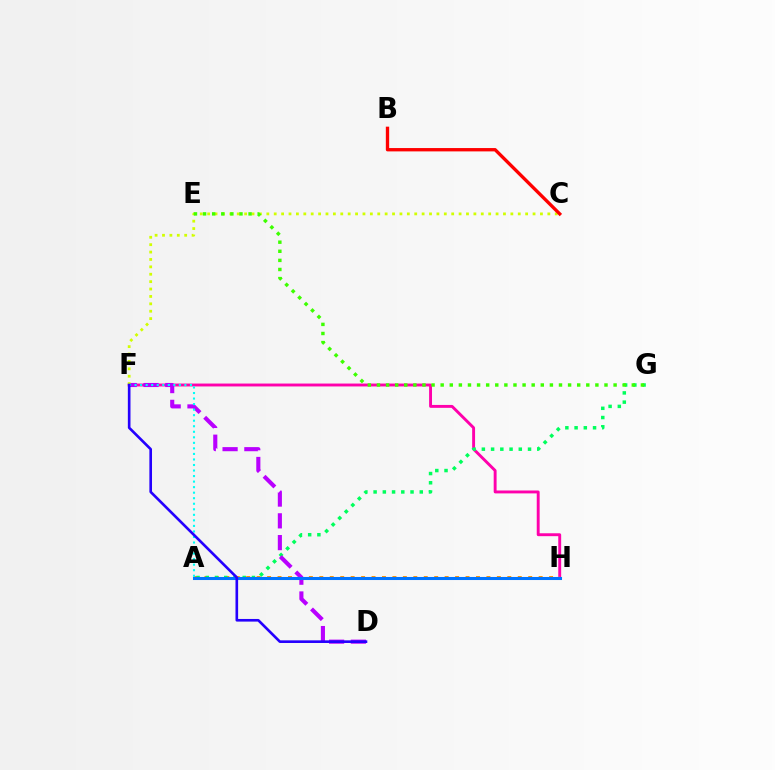{('F', 'H'): [{'color': '#ff00ac', 'line_style': 'solid', 'thickness': 2.09}], ('A', 'H'): [{'color': '#ff9400', 'line_style': 'dotted', 'thickness': 2.84}, {'color': '#0074ff', 'line_style': 'solid', 'thickness': 2.21}], ('A', 'G'): [{'color': '#00ff5c', 'line_style': 'dotted', 'thickness': 2.51}], ('D', 'F'): [{'color': '#b900ff', 'line_style': 'dashed', 'thickness': 2.96}, {'color': '#2500ff', 'line_style': 'solid', 'thickness': 1.9}], ('C', 'F'): [{'color': '#d1ff00', 'line_style': 'dotted', 'thickness': 2.01}], ('E', 'G'): [{'color': '#3dff00', 'line_style': 'dotted', 'thickness': 2.47}], ('B', 'C'): [{'color': '#ff0000', 'line_style': 'solid', 'thickness': 2.4}], ('A', 'F'): [{'color': '#00fff6', 'line_style': 'dotted', 'thickness': 1.5}]}